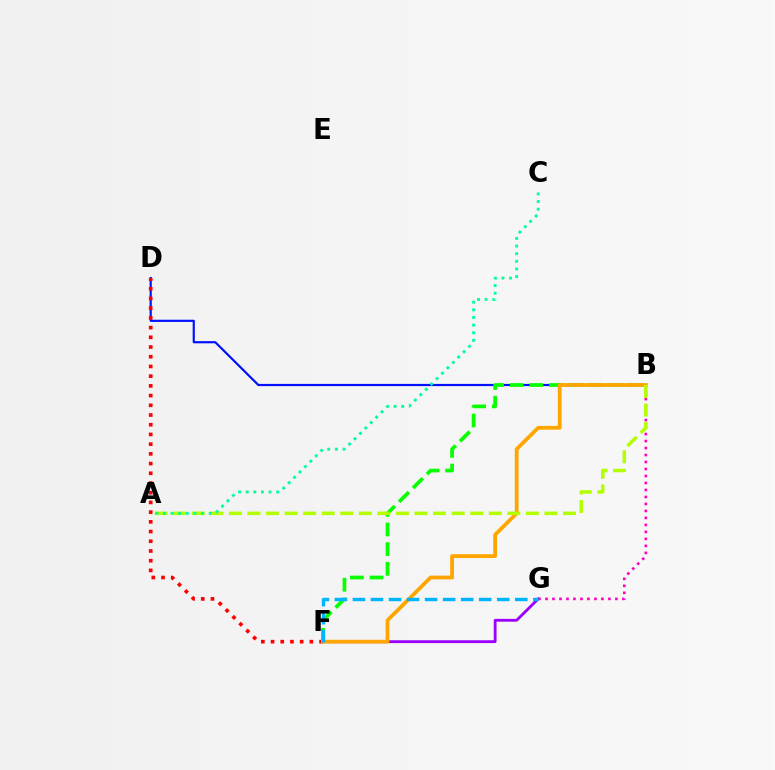{('B', 'D'): [{'color': '#0010ff', 'line_style': 'solid', 'thickness': 1.57}], ('D', 'F'): [{'color': '#ff0000', 'line_style': 'dotted', 'thickness': 2.64}], ('F', 'G'): [{'color': '#9b00ff', 'line_style': 'solid', 'thickness': 2.04}, {'color': '#00b5ff', 'line_style': 'dashed', 'thickness': 2.45}], ('B', 'F'): [{'color': '#08ff00', 'line_style': 'dashed', 'thickness': 2.67}, {'color': '#ffa500', 'line_style': 'solid', 'thickness': 2.72}], ('B', 'G'): [{'color': '#ff00bd', 'line_style': 'dotted', 'thickness': 1.9}], ('A', 'B'): [{'color': '#b3ff00', 'line_style': 'dashed', 'thickness': 2.52}], ('A', 'C'): [{'color': '#00ff9d', 'line_style': 'dotted', 'thickness': 2.07}]}